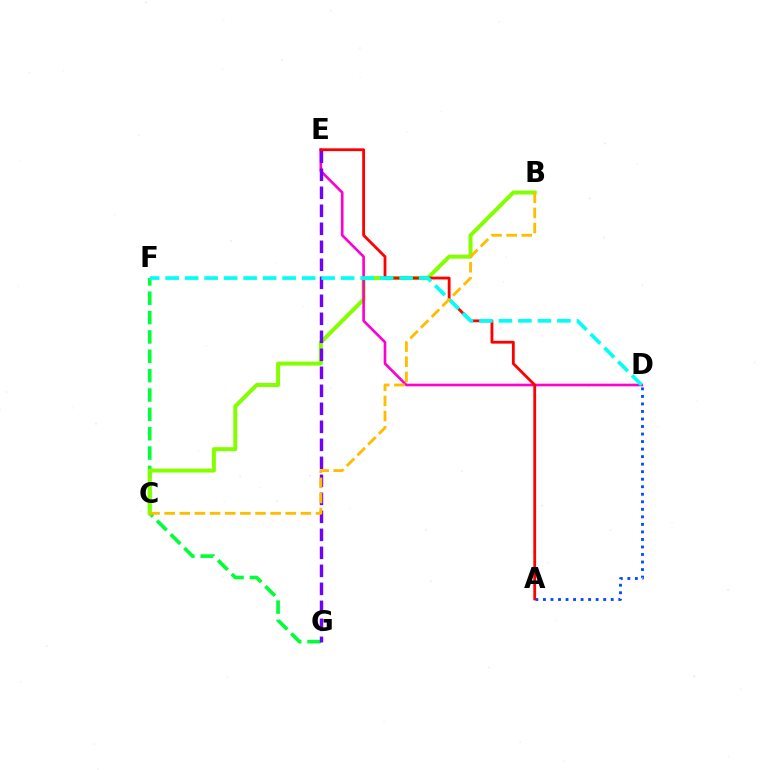{('F', 'G'): [{'color': '#00ff39', 'line_style': 'dashed', 'thickness': 2.63}], ('B', 'C'): [{'color': '#84ff00', 'line_style': 'solid', 'thickness': 2.87}, {'color': '#ffbd00', 'line_style': 'dashed', 'thickness': 2.06}], ('D', 'E'): [{'color': '#ff00cf', 'line_style': 'solid', 'thickness': 1.91}], ('A', 'D'): [{'color': '#004bff', 'line_style': 'dotted', 'thickness': 2.05}], ('E', 'G'): [{'color': '#7200ff', 'line_style': 'dashed', 'thickness': 2.45}], ('A', 'E'): [{'color': '#ff0000', 'line_style': 'solid', 'thickness': 2.03}], ('D', 'F'): [{'color': '#00fff6', 'line_style': 'dashed', 'thickness': 2.65}]}